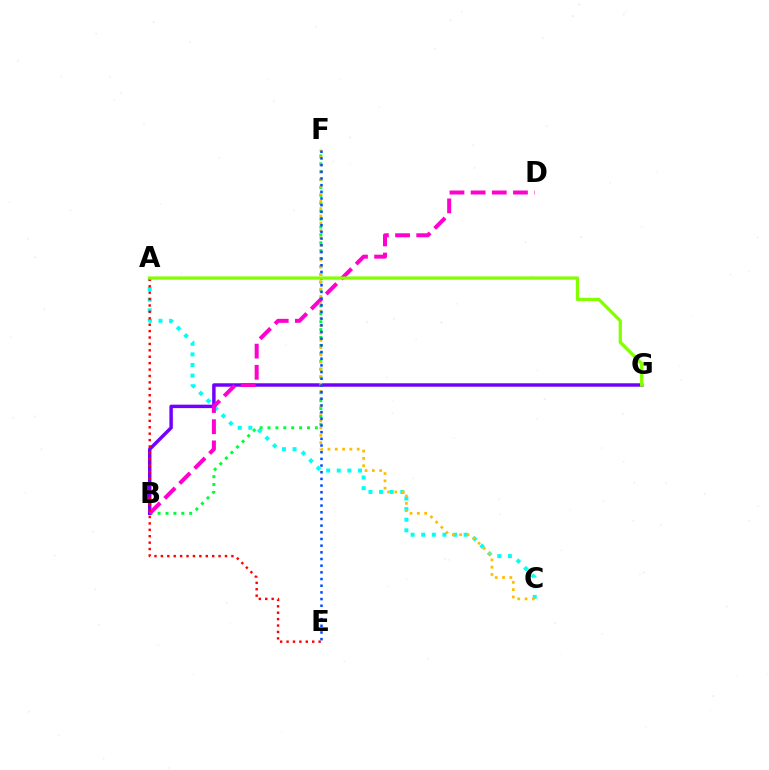{('A', 'C'): [{'color': '#00fff6', 'line_style': 'dotted', 'thickness': 2.88}], ('B', 'F'): [{'color': '#00ff39', 'line_style': 'dotted', 'thickness': 2.14}], ('B', 'G'): [{'color': '#7200ff', 'line_style': 'solid', 'thickness': 2.49}], ('B', 'D'): [{'color': '#ff00cf', 'line_style': 'dashed', 'thickness': 2.88}], ('A', 'E'): [{'color': '#ff0000', 'line_style': 'dotted', 'thickness': 1.74}], ('C', 'F'): [{'color': '#ffbd00', 'line_style': 'dotted', 'thickness': 1.99}], ('E', 'F'): [{'color': '#004bff', 'line_style': 'dotted', 'thickness': 1.81}], ('A', 'G'): [{'color': '#84ff00', 'line_style': 'solid', 'thickness': 2.36}]}